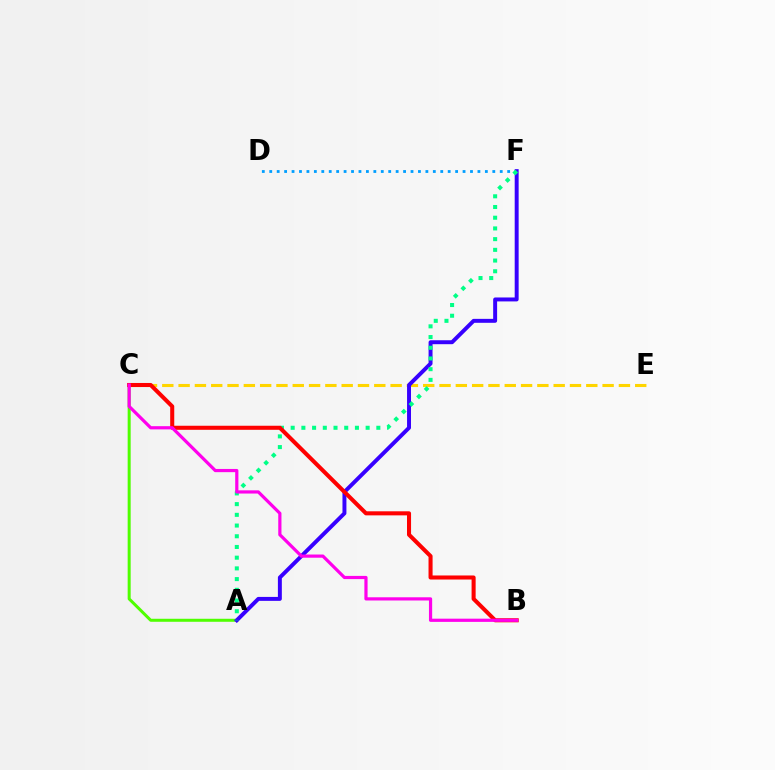{('D', 'F'): [{'color': '#009eff', 'line_style': 'dotted', 'thickness': 2.02}], ('A', 'C'): [{'color': '#4fff00', 'line_style': 'solid', 'thickness': 2.17}], ('C', 'E'): [{'color': '#ffd500', 'line_style': 'dashed', 'thickness': 2.22}], ('A', 'F'): [{'color': '#3700ff', 'line_style': 'solid', 'thickness': 2.84}, {'color': '#00ff86', 'line_style': 'dotted', 'thickness': 2.91}], ('B', 'C'): [{'color': '#ff0000', 'line_style': 'solid', 'thickness': 2.92}, {'color': '#ff00ed', 'line_style': 'solid', 'thickness': 2.3}]}